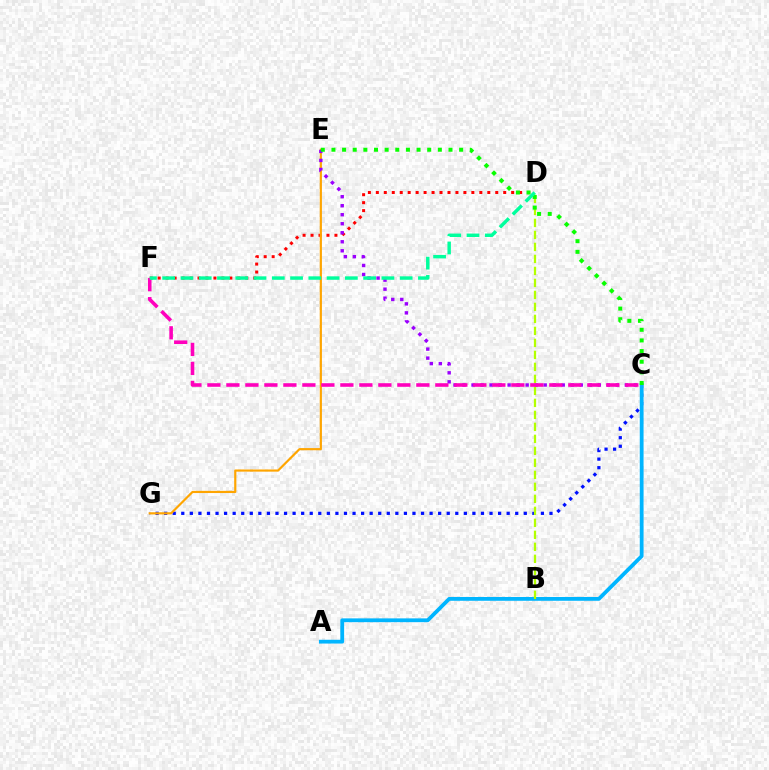{('C', 'G'): [{'color': '#0010ff', 'line_style': 'dotted', 'thickness': 2.33}], ('D', 'F'): [{'color': '#ff0000', 'line_style': 'dotted', 'thickness': 2.16}, {'color': '#00ff9d', 'line_style': 'dashed', 'thickness': 2.48}], ('E', 'G'): [{'color': '#ffa500', 'line_style': 'solid', 'thickness': 1.57}], ('A', 'C'): [{'color': '#00b5ff', 'line_style': 'solid', 'thickness': 2.73}], ('C', 'E'): [{'color': '#9b00ff', 'line_style': 'dotted', 'thickness': 2.45}, {'color': '#08ff00', 'line_style': 'dotted', 'thickness': 2.89}], ('B', 'D'): [{'color': '#b3ff00', 'line_style': 'dashed', 'thickness': 1.63}], ('C', 'F'): [{'color': '#ff00bd', 'line_style': 'dashed', 'thickness': 2.58}]}